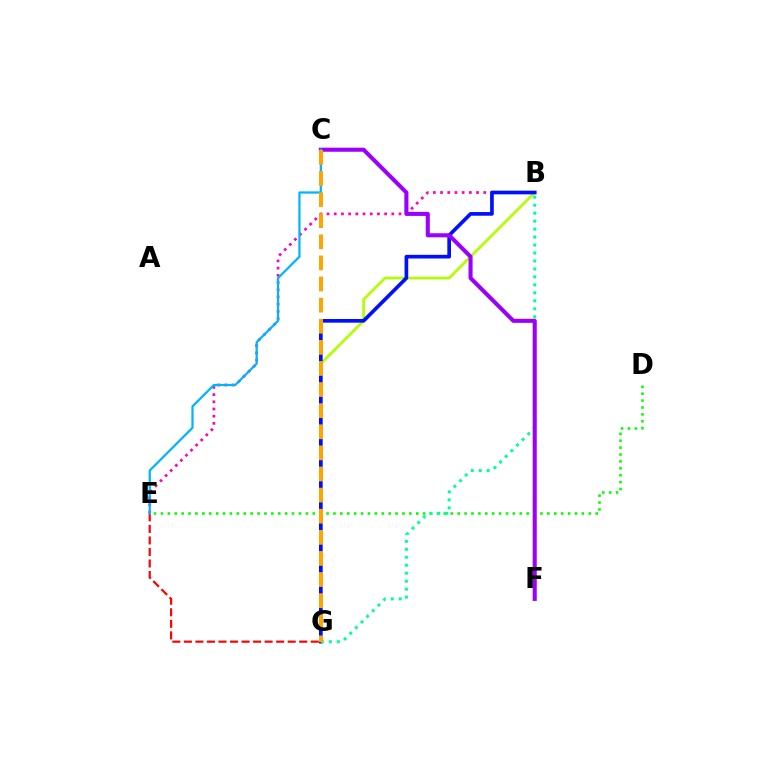{('B', 'G'): [{'color': '#b3ff00', 'line_style': 'solid', 'thickness': 1.96}, {'color': '#0010ff', 'line_style': 'solid', 'thickness': 2.65}, {'color': '#00ff9d', 'line_style': 'dotted', 'thickness': 2.16}], ('B', 'E'): [{'color': '#ff00bd', 'line_style': 'dotted', 'thickness': 1.96}], ('D', 'E'): [{'color': '#08ff00', 'line_style': 'dotted', 'thickness': 1.87}], ('C', 'F'): [{'color': '#9b00ff', 'line_style': 'solid', 'thickness': 2.93}], ('E', 'G'): [{'color': '#ff0000', 'line_style': 'dashed', 'thickness': 1.57}], ('C', 'E'): [{'color': '#00b5ff', 'line_style': 'solid', 'thickness': 1.62}], ('C', 'G'): [{'color': '#ffa500', 'line_style': 'dashed', 'thickness': 2.87}]}